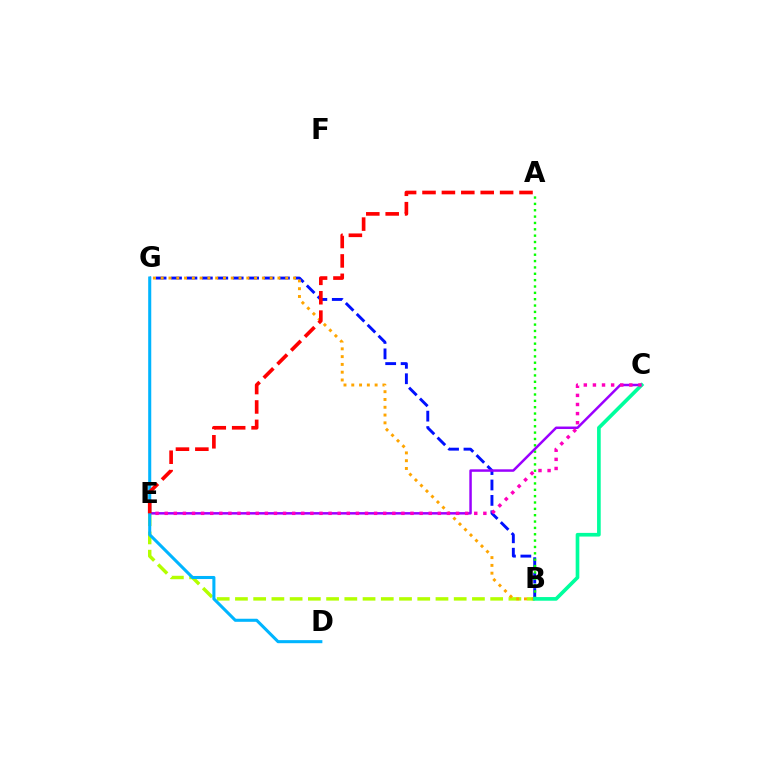{('B', 'G'): [{'color': '#0010ff', 'line_style': 'dashed', 'thickness': 2.09}, {'color': '#ffa500', 'line_style': 'dotted', 'thickness': 2.12}], ('B', 'E'): [{'color': '#b3ff00', 'line_style': 'dashed', 'thickness': 2.48}], ('A', 'B'): [{'color': '#08ff00', 'line_style': 'dotted', 'thickness': 1.73}], ('C', 'E'): [{'color': '#9b00ff', 'line_style': 'solid', 'thickness': 1.79}, {'color': '#ff00bd', 'line_style': 'dotted', 'thickness': 2.47}], ('D', 'G'): [{'color': '#00b5ff', 'line_style': 'solid', 'thickness': 2.21}], ('A', 'E'): [{'color': '#ff0000', 'line_style': 'dashed', 'thickness': 2.64}], ('B', 'C'): [{'color': '#00ff9d', 'line_style': 'solid', 'thickness': 2.64}]}